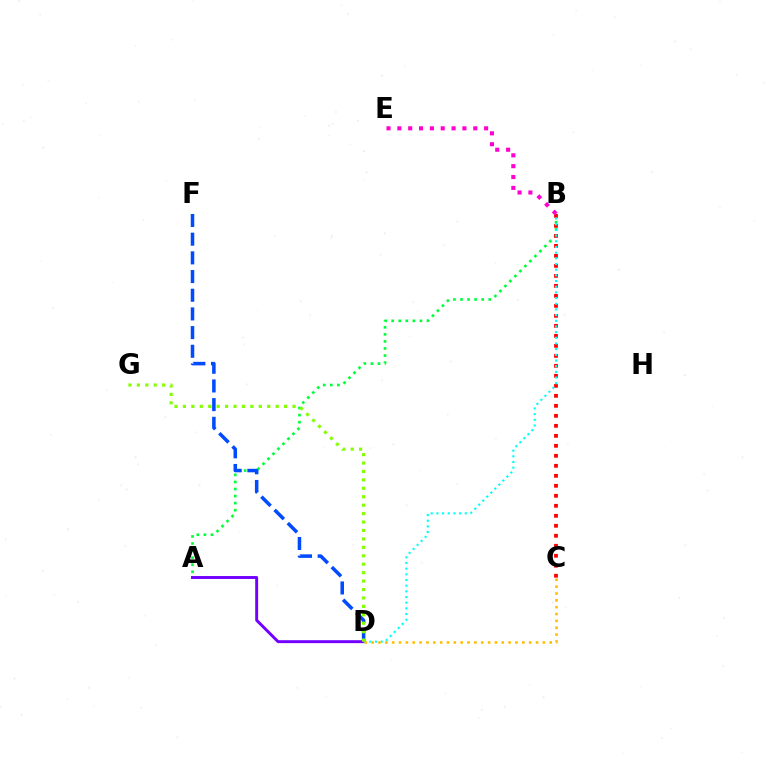{('A', 'B'): [{'color': '#00ff39', 'line_style': 'dotted', 'thickness': 1.92}], ('D', 'F'): [{'color': '#004bff', 'line_style': 'dashed', 'thickness': 2.54}], ('B', 'C'): [{'color': '#ff0000', 'line_style': 'dotted', 'thickness': 2.72}], ('A', 'D'): [{'color': '#7200ff', 'line_style': 'solid', 'thickness': 2.11}], ('B', 'D'): [{'color': '#00fff6', 'line_style': 'dotted', 'thickness': 1.54}], ('B', 'E'): [{'color': '#ff00cf', 'line_style': 'dotted', 'thickness': 2.95}], ('D', 'G'): [{'color': '#84ff00', 'line_style': 'dotted', 'thickness': 2.29}], ('C', 'D'): [{'color': '#ffbd00', 'line_style': 'dotted', 'thickness': 1.86}]}